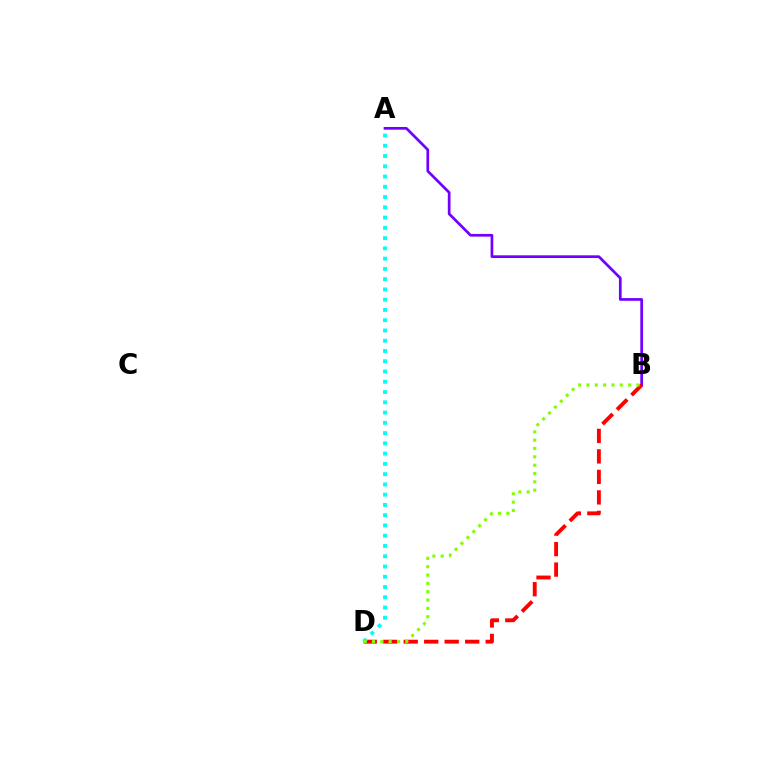{('A', 'B'): [{'color': '#7200ff', 'line_style': 'solid', 'thickness': 1.95}], ('B', 'D'): [{'color': '#ff0000', 'line_style': 'dashed', 'thickness': 2.78}, {'color': '#84ff00', 'line_style': 'dotted', 'thickness': 2.26}], ('A', 'D'): [{'color': '#00fff6', 'line_style': 'dotted', 'thickness': 2.79}]}